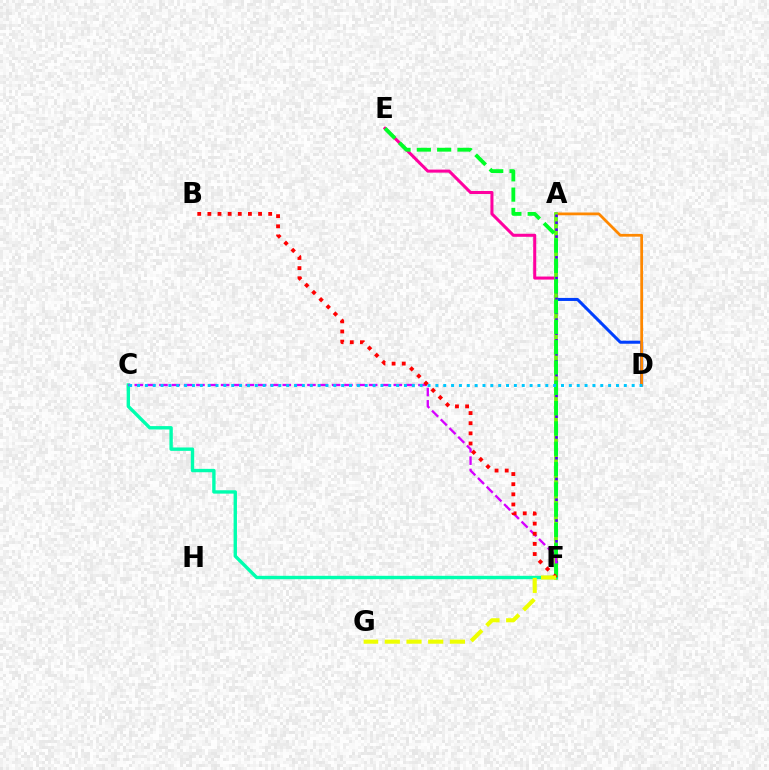{('E', 'F'): [{'color': '#ff00a0', 'line_style': 'solid', 'thickness': 2.18}, {'color': '#00ff27', 'line_style': 'dashed', 'thickness': 2.76}], ('A', 'D'): [{'color': '#003fff', 'line_style': 'solid', 'thickness': 2.18}, {'color': '#ff8800', 'line_style': 'solid', 'thickness': 1.99}], ('A', 'F'): [{'color': '#66ff00', 'line_style': 'solid', 'thickness': 2.54}, {'color': '#4f00ff', 'line_style': 'dotted', 'thickness': 1.88}], ('C', 'F'): [{'color': '#00ffaf', 'line_style': 'solid', 'thickness': 2.43}, {'color': '#d600ff', 'line_style': 'dashed', 'thickness': 1.68}], ('C', 'D'): [{'color': '#00c7ff', 'line_style': 'dotted', 'thickness': 2.13}], ('B', 'F'): [{'color': '#ff0000', 'line_style': 'dotted', 'thickness': 2.75}], ('F', 'G'): [{'color': '#eeff00', 'line_style': 'dashed', 'thickness': 2.95}]}